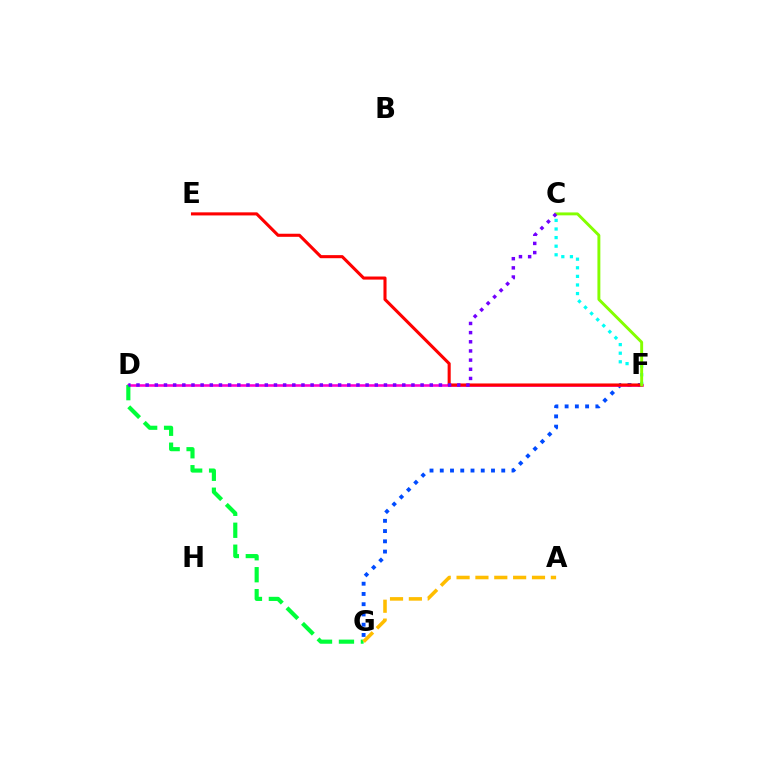{('F', 'G'): [{'color': '#004bff', 'line_style': 'dotted', 'thickness': 2.78}], ('C', 'F'): [{'color': '#00fff6', 'line_style': 'dotted', 'thickness': 2.34}, {'color': '#84ff00', 'line_style': 'solid', 'thickness': 2.1}], ('D', 'F'): [{'color': '#ff00cf', 'line_style': 'solid', 'thickness': 1.85}], ('D', 'G'): [{'color': '#00ff39', 'line_style': 'dashed', 'thickness': 2.98}], ('E', 'F'): [{'color': '#ff0000', 'line_style': 'solid', 'thickness': 2.22}], ('A', 'G'): [{'color': '#ffbd00', 'line_style': 'dashed', 'thickness': 2.56}], ('C', 'D'): [{'color': '#7200ff', 'line_style': 'dotted', 'thickness': 2.49}]}